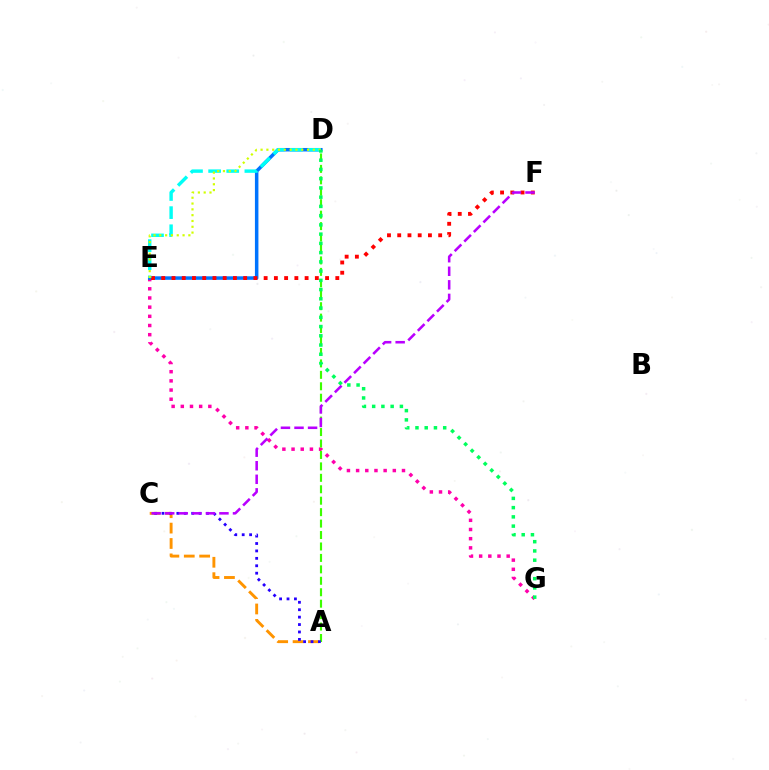{('E', 'G'): [{'color': '#ff00ac', 'line_style': 'dotted', 'thickness': 2.49}], ('D', 'E'): [{'color': '#0074ff', 'line_style': 'solid', 'thickness': 2.52}, {'color': '#00fff6', 'line_style': 'dashed', 'thickness': 2.46}, {'color': '#d1ff00', 'line_style': 'dotted', 'thickness': 1.58}], ('A', 'C'): [{'color': '#ff9400', 'line_style': 'dashed', 'thickness': 2.09}, {'color': '#2500ff', 'line_style': 'dotted', 'thickness': 2.02}], ('A', 'D'): [{'color': '#3dff00', 'line_style': 'dashed', 'thickness': 1.55}], ('E', 'F'): [{'color': '#ff0000', 'line_style': 'dotted', 'thickness': 2.78}], ('D', 'G'): [{'color': '#00ff5c', 'line_style': 'dotted', 'thickness': 2.51}], ('C', 'F'): [{'color': '#b900ff', 'line_style': 'dashed', 'thickness': 1.84}]}